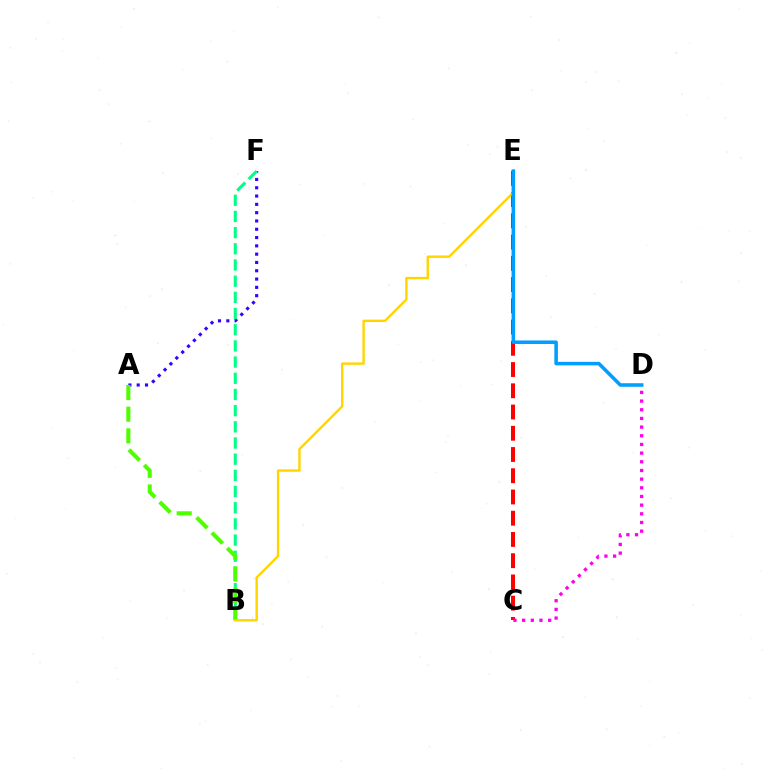{('A', 'F'): [{'color': '#3700ff', 'line_style': 'dotted', 'thickness': 2.25}], ('C', 'E'): [{'color': '#ff0000', 'line_style': 'dashed', 'thickness': 2.89}], ('B', 'F'): [{'color': '#00ff86', 'line_style': 'dashed', 'thickness': 2.2}], ('A', 'B'): [{'color': '#4fff00', 'line_style': 'dashed', 'thickness': 2.94}], ('B', 'E'): [{'color': '#ffd500', 'line_style': 'solid', 'thickness': 1.73}], ('C', 'D'): [{'color': '#ff00ed', 'line_style': 'dotted', 'thickness': 2.36}], ('D', 'E'): [{'color': '#009eff', 'line_style': 'solid', 'thickness': 2.54}]}